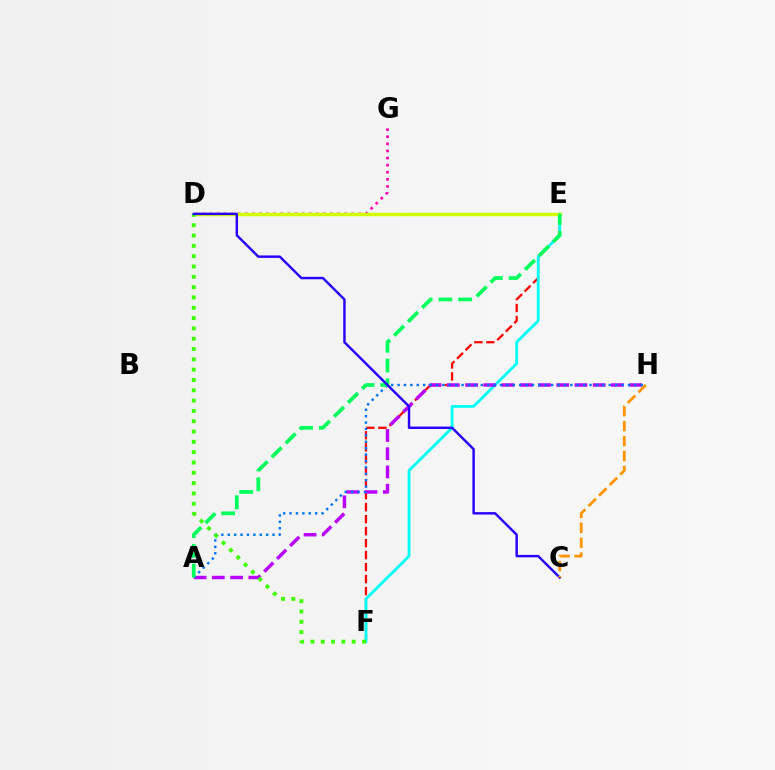{('D', 'G'): [{'color': '#ff00ac', 'line_style': 'dotted', 'thickness': 1.93}], ('E', 'F'): [{'color': '#ff0000', 'line_style': 'dashed', 'thickness': 1.63}, {'color': '#00fff6', 'line_style': 'solid', 'thickness': 2.02}], ('D', 'E'): [{'color': '#d1ff00', 'line_style': 'solid', 'thickness': 2.48}], ('A', 'H'): [{'color': '#b900ff', 'line_style': 'dashed', 'thickness': 2.48}, {'color': '#0074ff', 'line_style': 'dotted', 'thickness': 1.74}], ('A', 'E'): [{'color': '#00ff5c', 'line_style': 'dashed', 'thickness': 2.68}], ('D', 'F'): [{'color': '#3dff00', 'line_style': 'dotted', 'thickness': 2.8}], ('C', 'D'): [{'color': '#2500ff', 'line_style': 'solid', 'thickness': 1.74}], ('C', 'H'): [{'color': '#ff9400', 'line_style': 'dashed', 'thickness': 2.03}]}